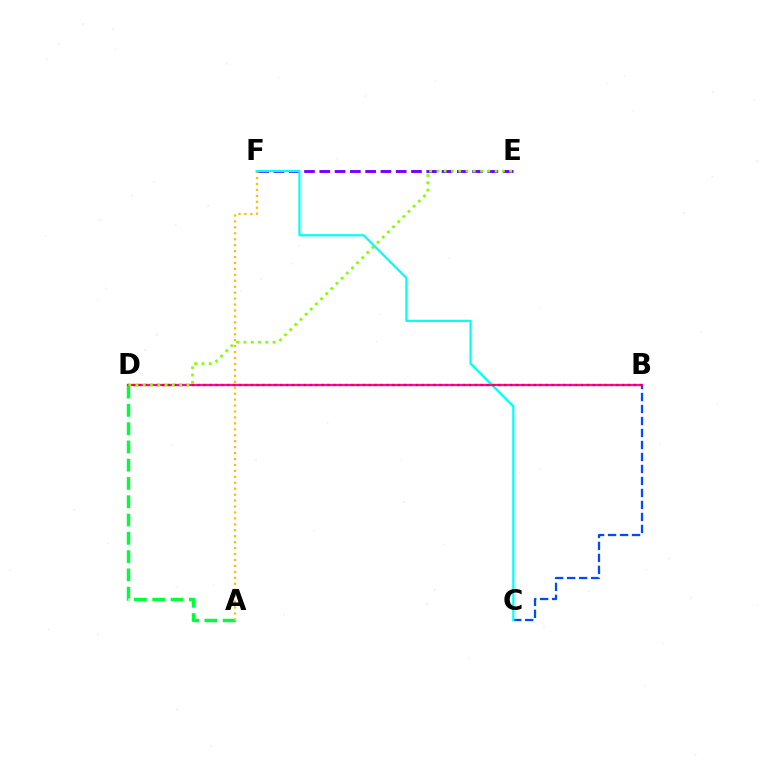{('A', 'D'): [{'color': '#00ff39', 'line_style': 'dashed', 'thickness': 2.48}], ('A', 'F'): [{'color': '#ffbd00', 'line_style': 'dotted', 'thickness': 1.61}], ('E', 'F'): [{'color': '#7200ff', 'line_style': 'dashed', 'thickness': 2.08}], ('B', 'C'): [{'color': '#004bff', 'line_style': 'dashed', 'thickness': 1.63}], ('C', 'F'): [{'color': '#00fff6', 'line_style': 'solid', 'thickness': 1.58}], ('B', 'D'): [{'color': '#ff00cf', 'line_style': 'solid', 'thickness': 1.63}, {'color': '#ff0000', 'line_style': 'dotted', 'thickness': 1.6}], ('D', 'E'): [{'color': '#84ff00', 'line_style': 'dotted', 'thickness': 1.98}]}